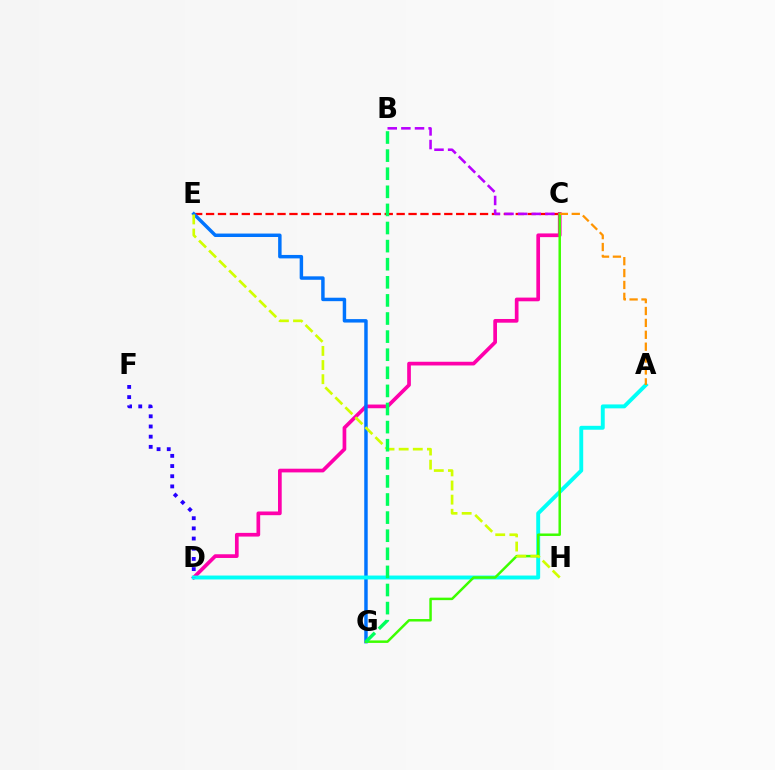{('C', 'E'): [{'color': '#ff0000', 'line_style': 'dashed', 'thickness': 1.62}], ('B', 'C'): [{'color': '#b900ff', 'line_style': 'dashed', 'thickness': 1.85}], ('C', 'D'): [{'color': '#ff00ac', 'line_style': 'solid', 'thickness': 2.66}], ('E', 'G'): [{'color': '#0074ff', 'line_style': 'solid', 'thickness': 2.49}], ('A', 'D'): [{'color': '#00fff6', 'line_style': 'solid', 'thickness': 2.82}], ('C', 'G'): [{'color': '#3dff00', 'line_style': 'solid', 'thickness': 1.79}], ('E', 'H'): [{'color': '#d1ff00', 'line_style': 'dashed', 'thickness': 1.92}], ('A', 'C'): [{'color': '#ff9400', 'line_style': 'dashed', 'thickness': 1.62}], ('B', 'G'): [{'color': '#00ff5c', 'line_style': 'dashed', 'thickness': 2.46}], ('D', 'F'): [{'color': '#2500ff', 'line_style': 'dotted', 'thickness': 2.77}]}